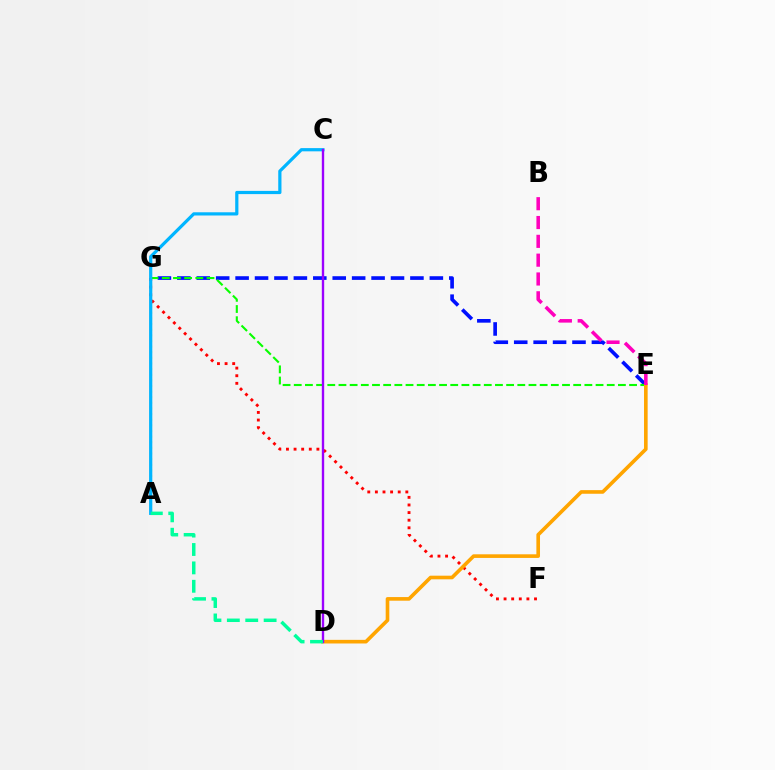{('F', 'G'): [{'color': '#ff0000', 'line_style': 'dotted', 'thickness': 2.07}], ('A', 'G'): [{'color': '#b3ff00', 'line_style': 'dotted', 'thickness': 1.53}], ('E', 'G'): [{'color': '#0010ff', 'line_style': 'dashed', 'thickness': 2.64}, {'color': '#08ff00', 'line_style': 'dashed', 'thickness': 1.52}], ('A', 'C'): [{'color': '#00b5ff', 'line_style': 'solid', 'thickness': 2.31}], ('D', 'E'): [{'color': '#ffa500', 'line_style': 'solid', 'thickness': 2.61}], ('C', 'D'): [{'color': '#9b00ff', 'line_style': 'solid', 'thickness': 1.7}], ('B', 'E'): [{'color': '#ff00bd', 'line_style': 'dashed', 'thickness': 2.56}], ('A', 'D'): [{'color': '#00ff9d', 'line_style': 'dashed', 'thickness': 2.5}]}